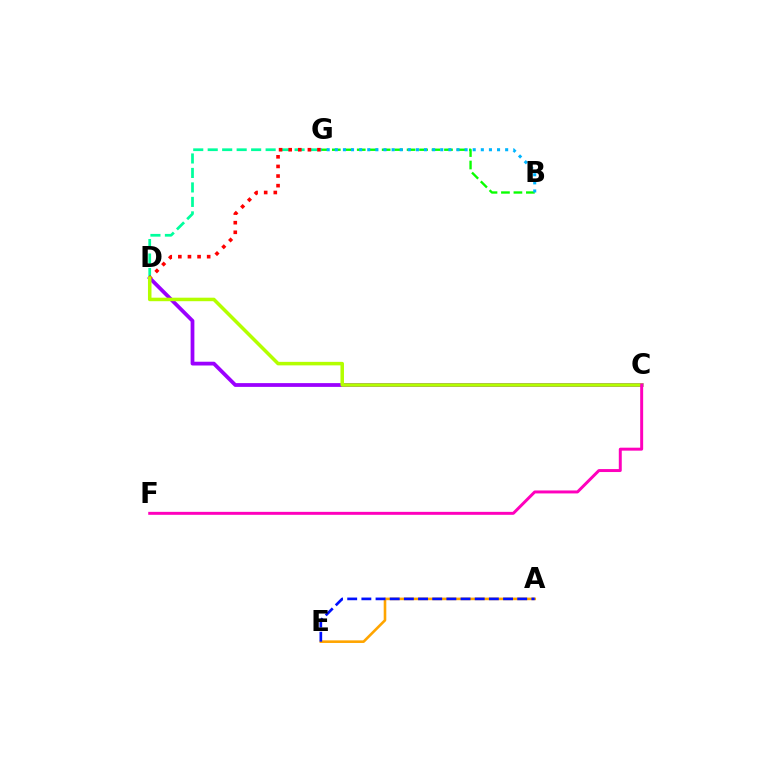{('B', 'G'): [{'color': '#08ff00', 'line_style': 'dashed', 'thickness': 1.69}, {'color': '#00b5ff', 'line_style': 'dotted', 'thickness': 2.2}], ('D', 'G'): [{'color': '#00ff9d', 'line_style': 'dashed', 'thickness': 1.97}, {'color': '#ff0000', 'line_style': 'dotted', 'thickness': 2.61}], ('A', 'E'): [{'color': '#ffa500', 'line_style': 'solid', 'thickness': 1.87}, {'color': '#0010ff', 'line_style': 'dashed', 'thickness': 1.92}], ('C', 'D'): [{'color': '#9b00ff', 'line_style': 'solid', 'thickness': 2.71}, {'color': '#b3ff00', 'line_style': 'solid', 'thickness': 2.53}], ('C', 'F'): [{'color': '#ff00bd', 'line_style': 'solid', 'thickness': 2.13}]}